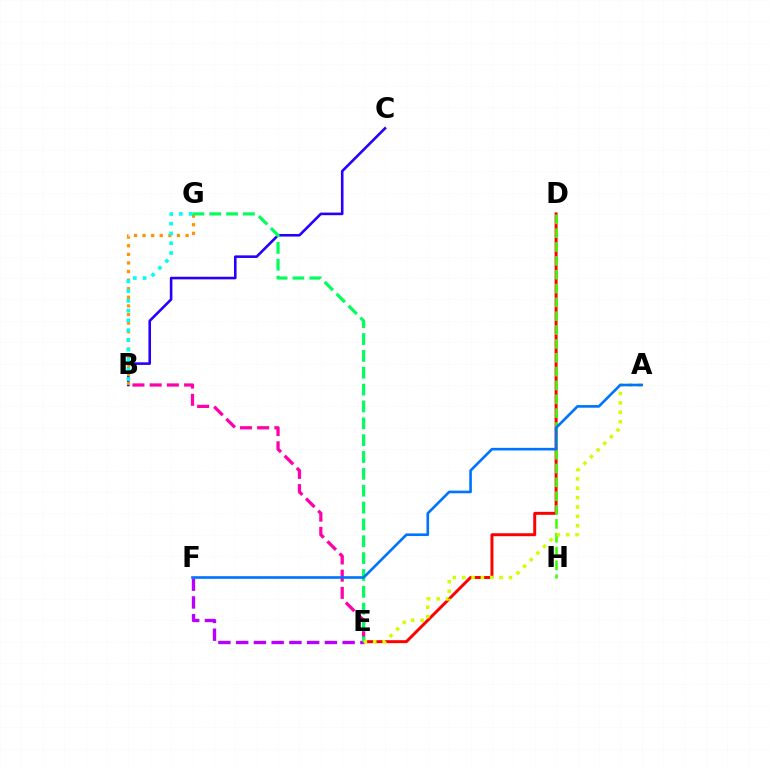{('B', 'C'): [{'color': '#2500ff', 'line_style': 'solid', 'thickness': 1.86}], ('D', 'E'): [{'color': '#ff0000', 'line_style': 'solid', 'thickness': 2.13}], ('B', 'E'): [{'color': '#ff00ac', 'line_style': 'dashed', 'thickness': 2.34}], ('D', 'H'): [{'color': '#3dff00', 'line_style': 'dashed', 'thickness': 1.88}], ('E', 'F'): [{'color': '#b900ff', 'line_style': 'dashed', 'thickness': 2.41}], ('B', 'G'): [{'color': '#ff9400', 'line_style': 'dotted', 'thickness': 2.34}, {'color': '#00fff6', 'line_style': 'dotted', 'thickness': 2.65}], ('E', 'G'): [{'color': '#00ff5c', 'line_style': 'dashed', 'thickness': 2.29}], ('A', 'E'): [{'color': '#d1ff00', 'line_style': 'dotted', 'thickness': 2.55}], ('A', 'F'): [{'color': '#0074ff', 'line_style': 'solid', 'thickness': 1.9}]}